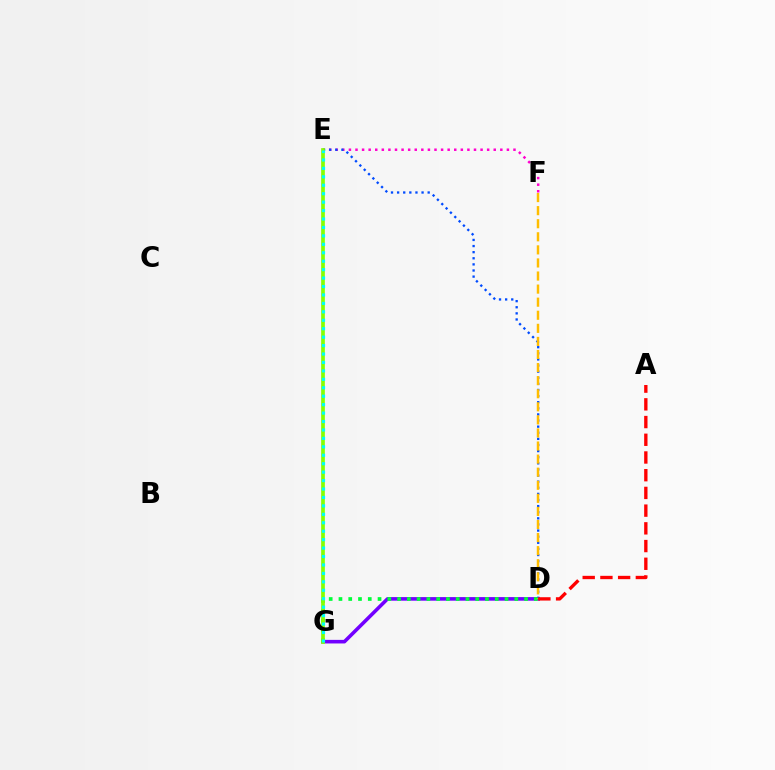{('E', 'F'): [{'color': '#ff00cf', 'line_style': 'dotted', 'thickness': 1.79}], ('D', 'G'): [{'color': '#7200ff', 'line_style': 'solid', 'thickness': 2.58}, {'color': '#00ff39', 'line_style': 'dotted', 'thickness': 2.65}], ('D', 'E'): [{'color': '#004bff', 'line_style': 'dotted', 'thickness': 1.66}], ('E', 'G'): [{'color': '#84ff00', 'line_style': 'solid', 'thickness': 2.66}, {'color': '#00fff6', 'line_style': 'dotted', 'thickness': 2.29}], ('D', 'F'): [{'color': '#ffbd00', 'line_style': 'dashed', 'thickness': 1.78}], ('A', 'D'): [{'color': '#ff0000', 'line_style': 'dashed', 'thickness': 2.41}]}